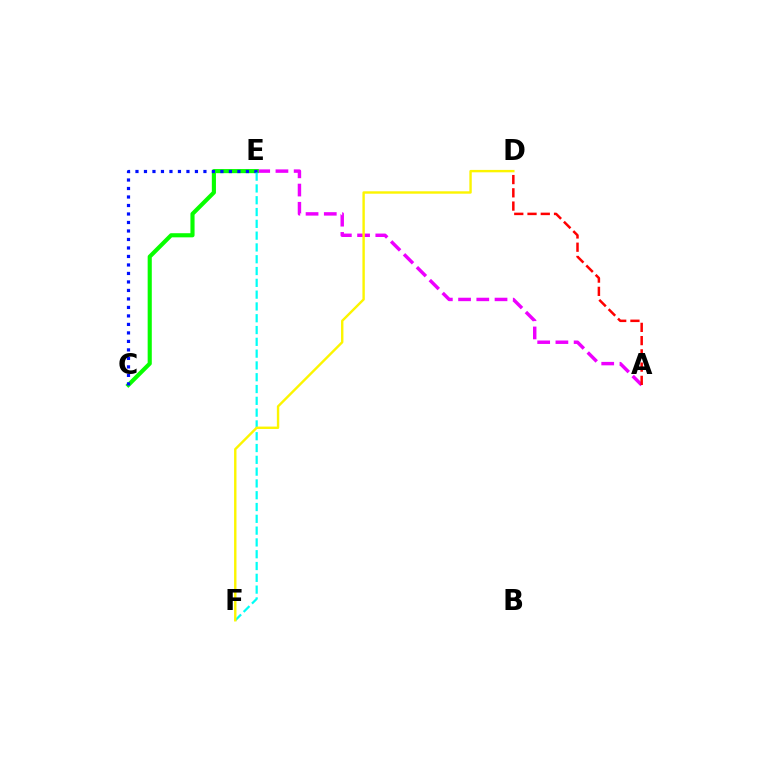{('A', 'E'): [{'color': '#ee00ff', 'line_style': 'dashed', 'thickness': 2.48}], ('C', 'E'): [{'color': '#08ff00', 'line_style': 'solid', 'thickness': 2.97}, {'color': '#0010ff', 'line_style': 'dotted', 'thickness': 2.31}], ('A', 'D'): [{'color': '#ff0000', 'line_style': 'dashed', 'thickness': 1.8}], ('E', 'F'): [{'color': '#00fff6', 'line_style': 'dashed', 'thickness': 1.6}], ('D', 'F'): [{'color': '#fcf500', 'line_style': 'solid', 'thickness': 1.73}]}